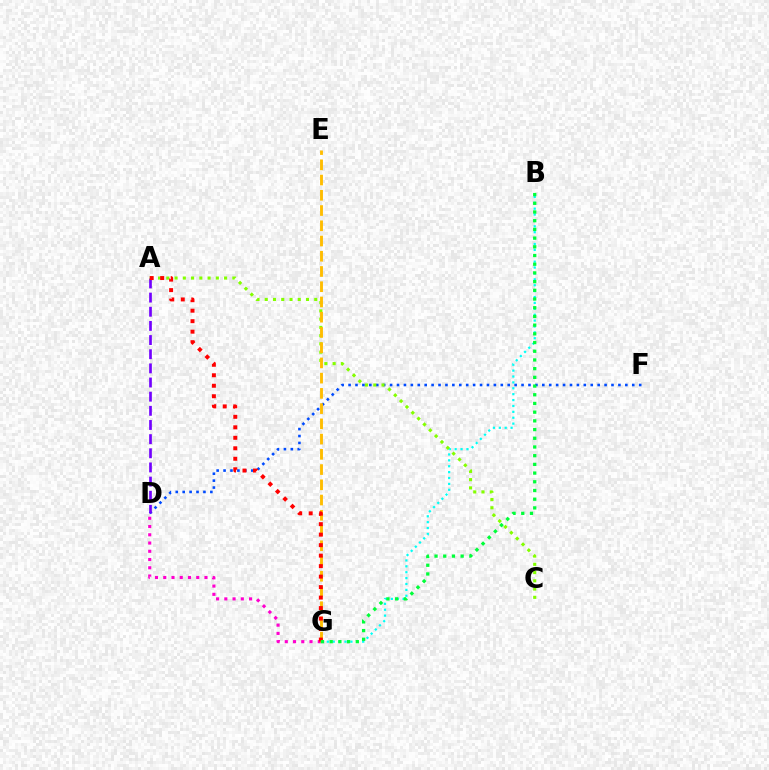{('D', 'F'): [{'color': '#004bff', 'line_style': 'dotted', 'thickness': 1.88}], ('B', 'G'): [{'color': '#00fff6', 'line_style': 'dotted', 'thickness': 1.6}, {'color': '#00ff39', 'line_style': 'dotted', 'thickness': 2.36}], ('A', 'D'): [{'color': '#7200ff', 'line_style': 'dashed', 'thickness': 1.92}], ('A', 'C'): [{'color': '#84ff00', 'line_style': 'dotted', 'thickness': 2.24}], ('D', 'G'): [{'color': '#ff00cf', 'line_style': 'dotted', 'thickness': 2.24}], ('E', 'G'): [{'color': '#ffbd00', 'line_style': 'dashed', 'thickness': 2.07}], ('A', 'G'): [{'color': '#ff0000', 'line_style': 'dotted', 'thickness': 2.85}]}